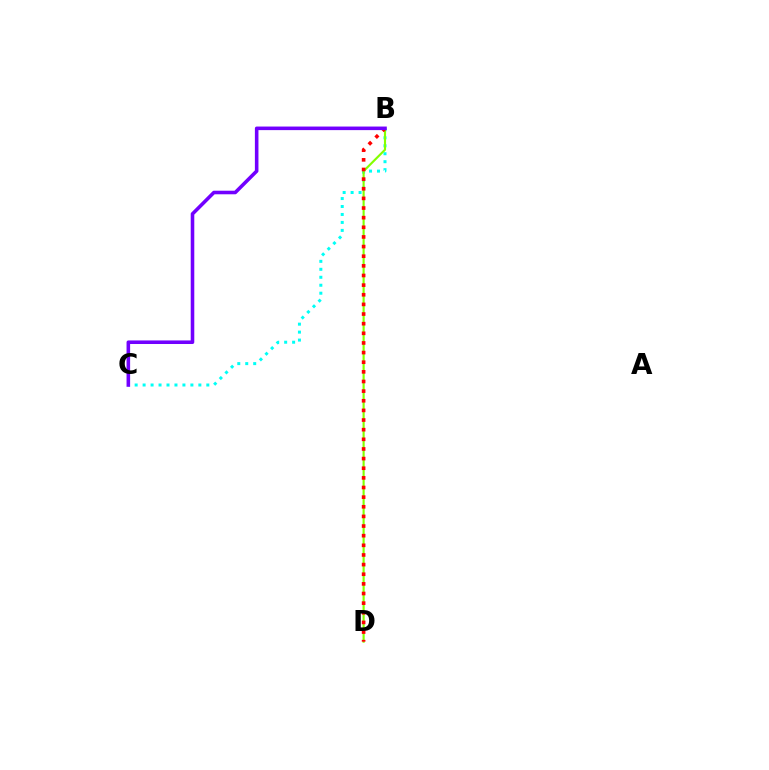{('B', 'C'): [{'color': '#00fff6', 'line_style': 'dotted', 'thickness': 2.16}, {'color': '#7200ff', 'line_style': 'solid', 'thickness': 2.57}], ('B', 'D'): [{'color': '#84ff00', 'line_style': 'solid', 'thickness': 1.54}, {'color': '#ff0000', 'line_style': 'dotted', 'thickness': 2.62}]}